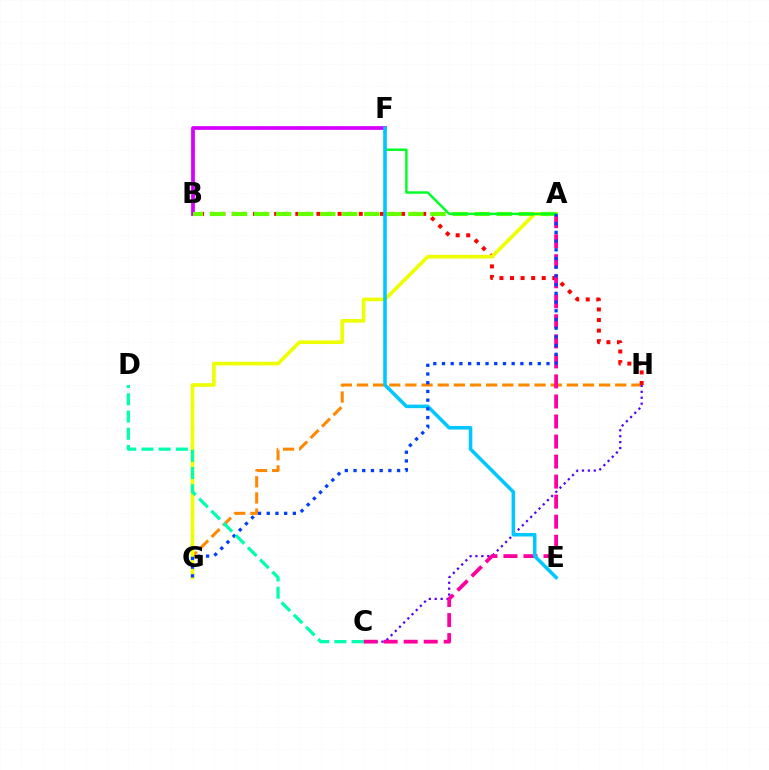{('G', 'H'): [{'color': '#ff8800', 'line_style': 'dashed', 'thickness': 2.19}], ('C', 'H'): [{'color': '#4f00ff', 'line_style': 'dotted', 'thickness': 1.61}], ('B', 'H'): [{'color': '#ff0000', 'line_style': 'dotted', 'thickness': 2.87}], ('B', 'F'): [{'color': '#d600ff', 'line_style': 'solid', 'thickness': 2.7}], ('A', 'C'): [{'color': '#ff00a0', 'line_style': 'dashed', 'thickness': 2.72}], ('A', 'G'): [{'color': '#eeff00', 'line_style': 'solid', 'thickness': 2.63}, {'color': '#003fff', 'line_style': 'dotted', 'thickness': 2.37}], ('A', 'B'): [{'color': '#66ff00', 'line_style': 'dashed', 'thickness': 3.0}], ('A', 'F'): [{'color': '#00ff27', 'line_style': 'solid', 'thickness': 1.77}], ('E', 'F'): [{'color': '#00c7ff', 'line_style': 'solid', 'thickness': 2.55}], ('C', 'D'): [{'color': '#00ffaf', 'line_style': 'dashed', 'thickness': 2.34}]}